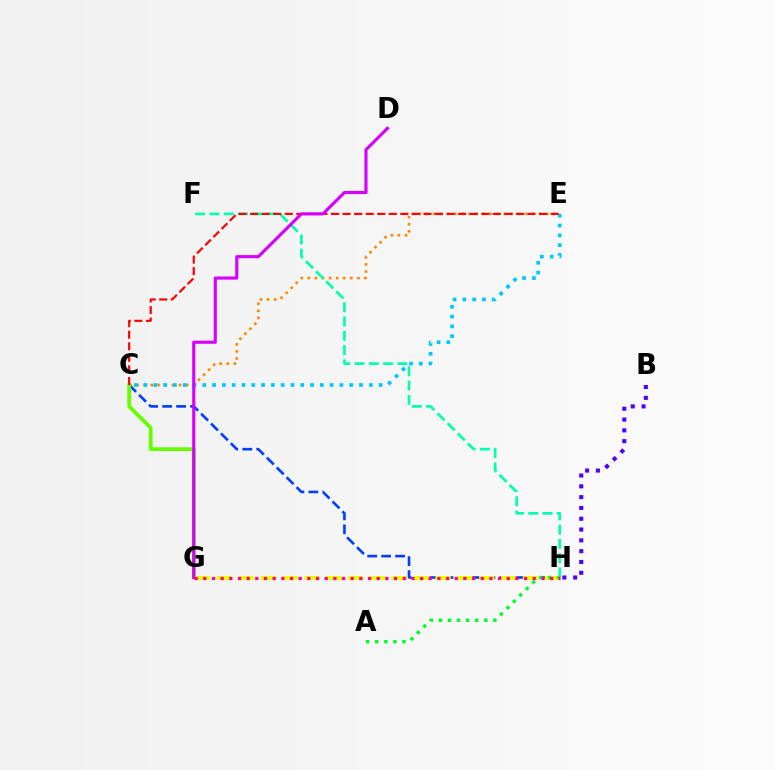{('C', 'E'): [{'color': '#ff8800', 'line_style': 'dotted', 'thickness': 1.92}, {'color': '#00c7ff', 'line_style': 'dotted', 'thickness': 2.66}, {'color': '#ff0000', 'line_style': 'dashed', 'thickness': 1.57}], ('B', 'H'): [{'color': '#4f00ff', 'line_style': 'dotted', 'thickness': 2.94}], ('F', 'H'): [{'color': '#00ffaf', 'line_style': 'dashed', 'thickness': 1.94}], ('C', 'H'): [{'color': '#003fff', 'line_style': 'dashed', 'thickness': 1.9}], ('C', 'G'): [{'color': '#66ff00', 'line_style': 'solid', 'thickness': 2.72}], ('D', 'G'): [{'color': '#d600ff', 'line_style': 'solid', 'thickness': 2.26}], ('G', 'H'): [{'color': '#eeff00', 'line_style': 'dashed', 'thickness': 2.97}, {'color': '#ff00a0', 'line_style': 'dotted', 'thickness': 2.36}], ('A', 'H'): [{'color': '#00ff27', 'line_style': 'dotted', 'thickness': 2.46}]}